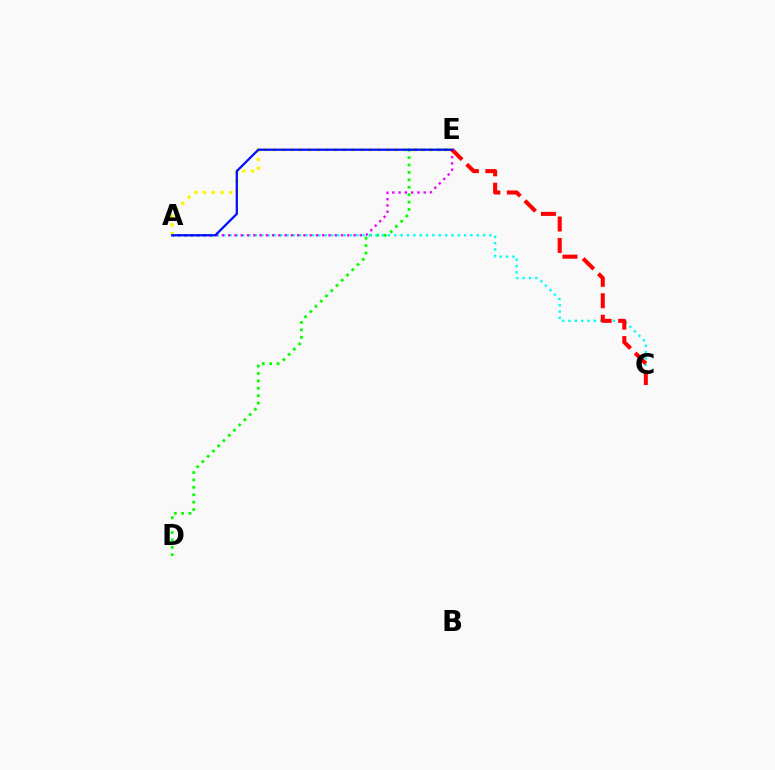{('D', 'E'): [{'color': '#08ff00', 'line_style': 'dotted', 'thickness': 2.01}], ('A', 'C'): [{'color': '#00fff6', 'line_style': 'dotted', 'thickness': 1.72}], ('A', 'E'): [{'color': '#ee00ff', 'line_style': 'dotted', 'thickness': 1.7}, {'color': '#fcf500', 'line_style': 'dotted', 'thickness': 2.36}, {'color': '#0010ff', 'line_style': 'solid', 'thickness': 1.63}], ('C', 'E'): [{'color': '#ff0000', 'line_style': 'dashed', 'thickness': 2.91}]}